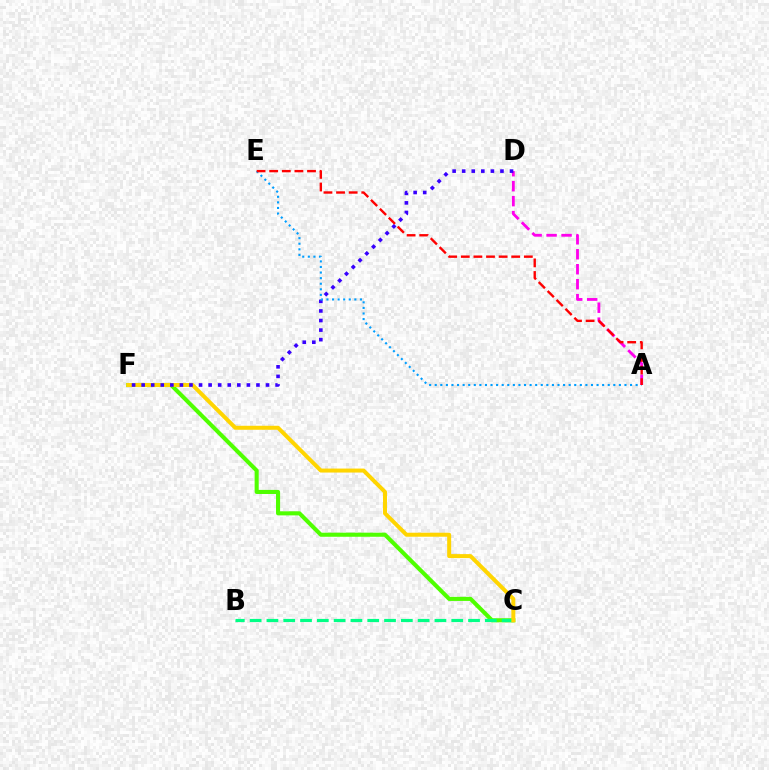{('A', 'D'): [{'color': '#ff00ed', 'line_style': 'dashed', 'thickness': 2.03}], ('C', 'F'): [{'color': '#4fff00', 'line_style': 'solid', 'thickness': 2.94}, {'color': '#ffd500', 'line_style': 'solid', 'thickness': 2.87}], ('B', 'C'): [{'color': '#00ff86', 'line_style': 'dashed', 'thickness': 2.28}], ('D', 'F'): [{'color': '#3700ff', 'line_style': 'dotted', 'thickness': 2.6}], ('A', 'E'): [{'color': '#009eff', 'line_style': 'dotted', 'thickness': 1.52}, {'color': '#ff0000', 'line_style': 'dashed', 'thickness': 1.71}]}